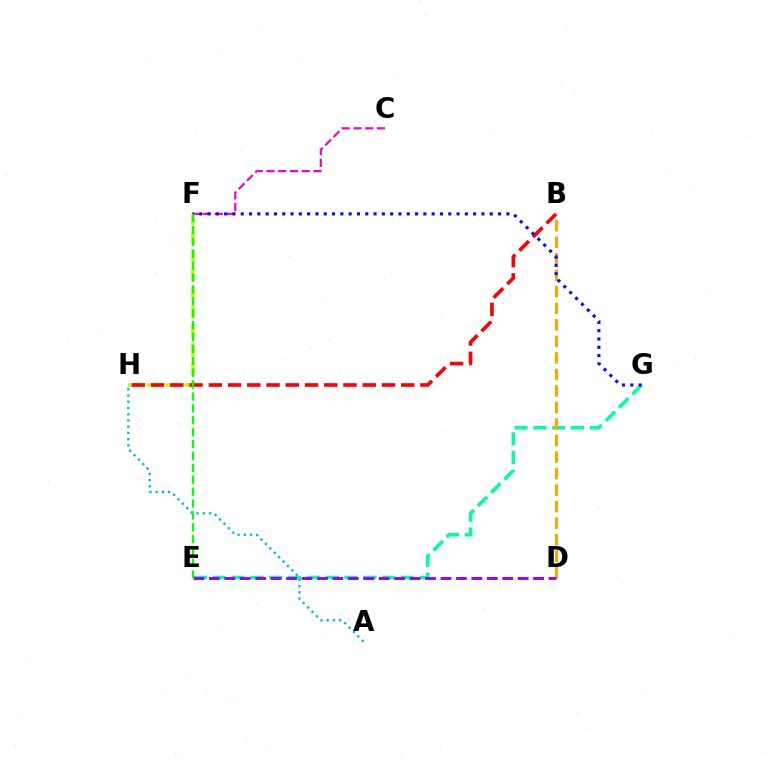{('E', 'G'): [{'color': '#00ff9d', 'line_style': 'dashed', 'thickness': 2.56}], ('F', 'H'): [{'color': '#b3ff00', 'line_style': 'dashed', 'thickness': 2.55}], ('C', 'F'): [{'color': '#ff00bd', 'line_style': 'dashed', 'thickness': 1.59}], ('B', 'H'): [{'color': '#ff0000', 'line_style': 'dashed', 'thickness': 2.61}], ('B', 'D'): [{'color': '#ffa500', 'line_style': 'dashed', 'thickness': 2.24}], ('F', 'G'): [{'color': '#0010ff', 'line_style': 'dotted', 'thickness': 2.26}], ('D', 'E'): [{'color': '#9b00ff', 'line_style': 'dashed', 'thickness': 2.1}], ('A', 'H'): [{'color': '#00b5ff', 'line_style': 'dotted', 'thickness': 1.69}], ('E', 'F'): [{'color': '#08ff00', 'line_style': 'dashed', 'thickness': 1.62}]}